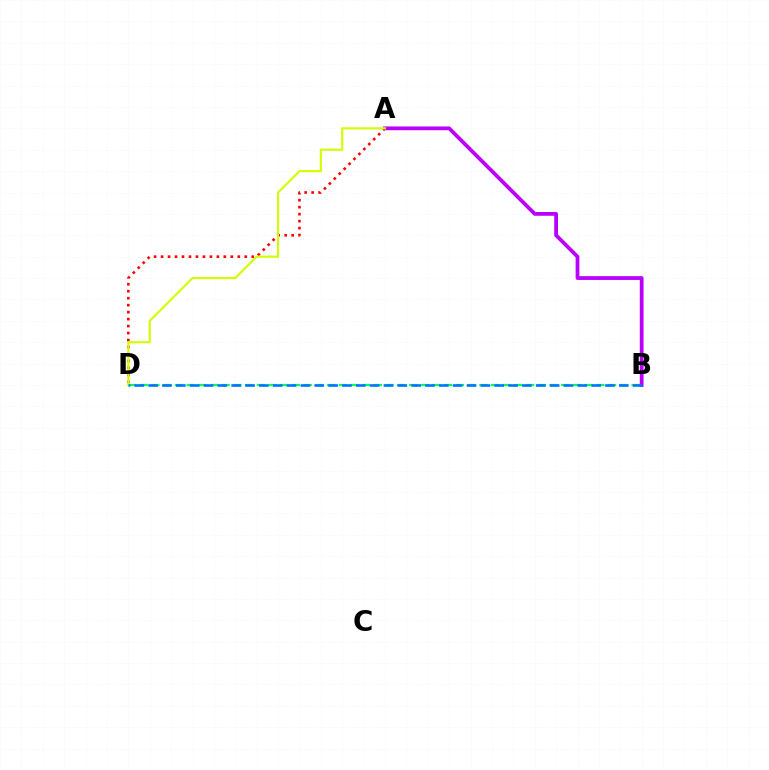{('A', 'D'): [{'color': '#ff0000', 'line_style': 'dotted', 'thickness': 1.89}, {'color': '#d1ff00', 'line_style': 'solid', 'thickness': 1.54}], ('A', 'B'): [{'color': '#b900ff', 'line_style': 'solid', 'thickness': 2.72}], ('B', 'D'): [{'color': '#00ff5c', 'line_style': 'dashed', 'thickness': 1.59}, {'color': '#0074ff', 'line_style': 'dashed', 'thickness': 1.88}]}